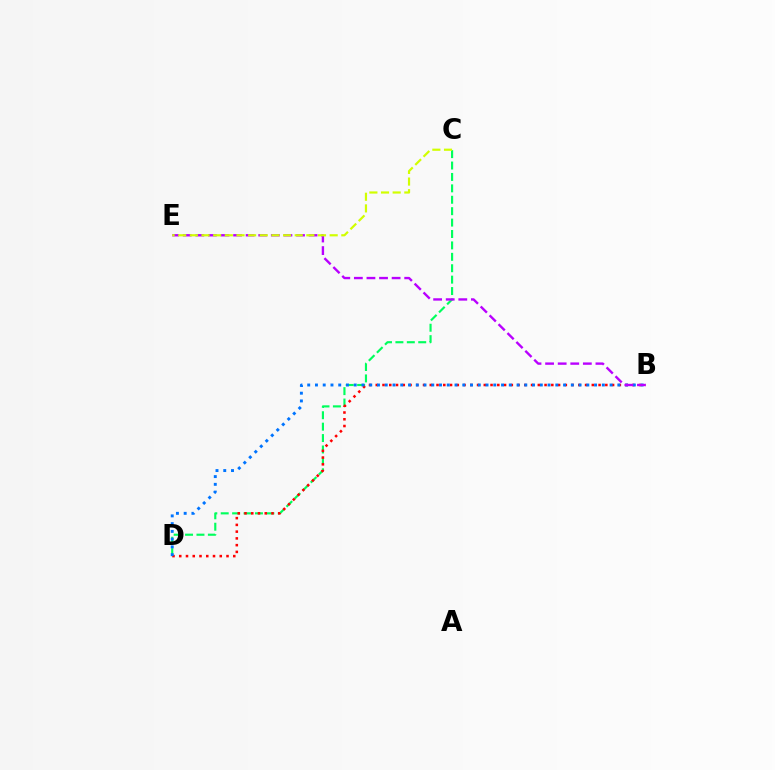{('C', 'D'): [{'color': '#00ff5c', 'line_style': 'dashed', 'thickness': 1.55}], ('B', 'D'): [{'color': '#ff0000', 'line_style': 'dotted', 'thickness': 1.83}, {'color': '#0074ff', 'line_style': 'dotted', 'thickness': 2.11}], ('B', 'E'): [{'color': '#b900ff', 'line_style': 'dashed', 'thickness': 1.71}], ('C', 'E'): [{'color': '#d1ff00', 'line_style': 'dashed', 'thickness': 1.58}]}